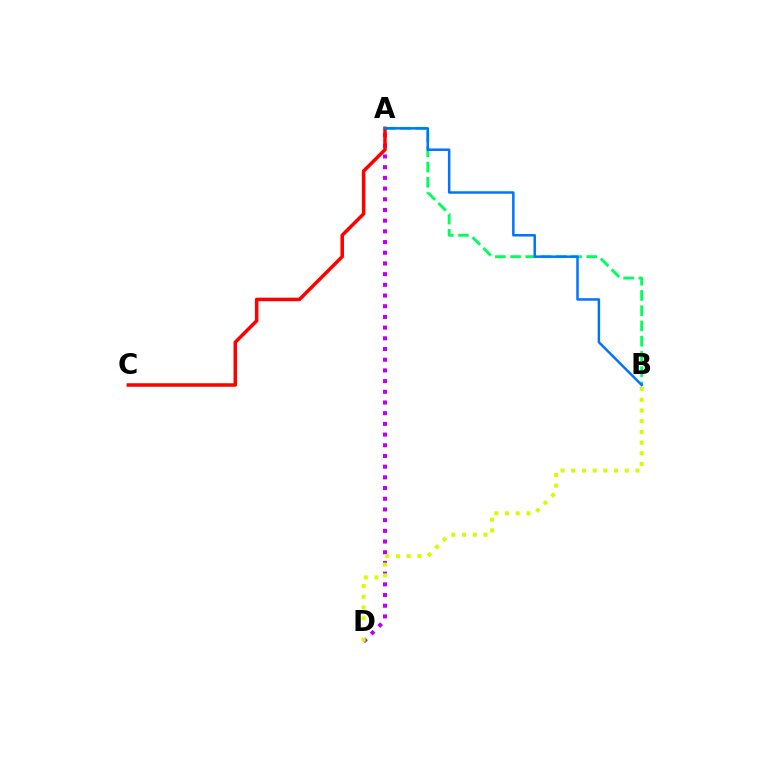{('A', 'D'): [{'color': '#b900ff', 'line_style': 'dotted', 'thickness': 2.91}], ('A', 'B'): [{'color': '#00ff5c', 'line_style': 'dashed', 'thickness': 2.07}, {'color': '#0074ff', 'line_style': 'solid', 'thickness': 1.8}], ('A', 'C'): [{'color': '#ff0000', 'line_style': 'solid', 'thickness': 2.54}], ('B', 'D'): [{'color': '#d1ff00', 'line_style': 'dotted', 'thickness': 2.91}]}